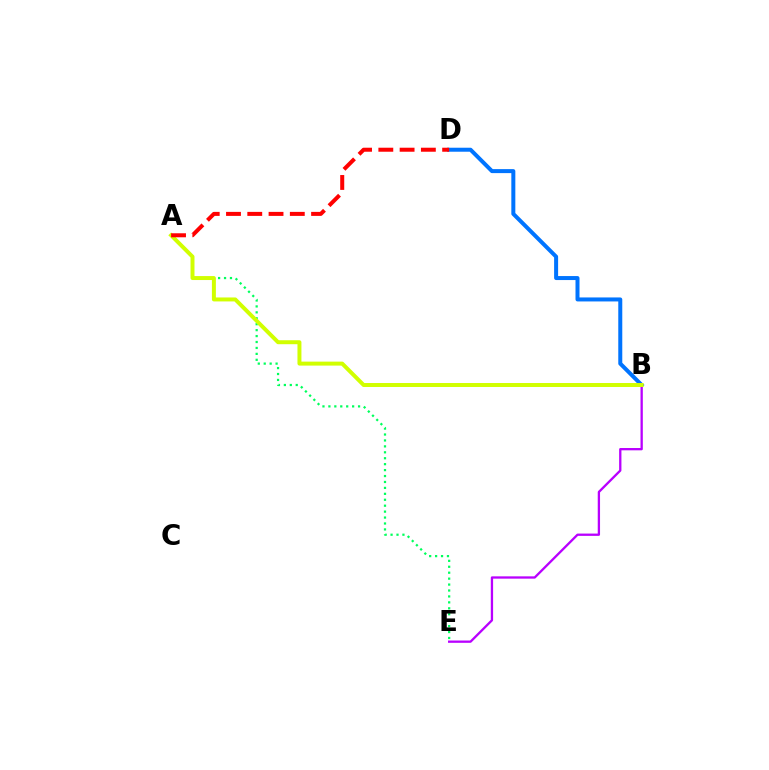{('B', 'D'): [{'color': '#0074ff', 'line_style': 'solid', 'thickness': 2.88}], ('B', 'E'): [{'color': '#b900ff', 'line_style': 'solid', 'thickness': 1.66}], ('A', 'E'): [{'color': '#00ff5c', 'line_style': 'dotted', 'thickness': 1.61}], ('A', 'B'): [{'color': '#d1ff00', 'line_style': 'solid', 'thickness': 2.86}], ('A', 'D'): [{'color': '#ff0000', 'line_style': 'dashed', 'thickness': 2.89}]}